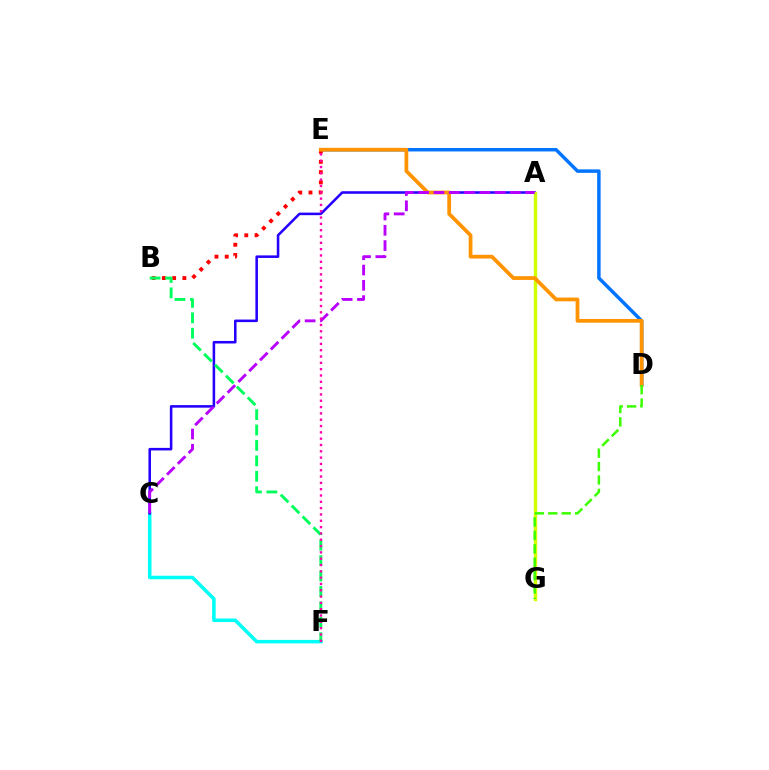{('C', 'F'): [{'color': '#00fff6', 'line_style': 'solid', 'thickness': 2.52}], ('A', 'C'): [{'color': '#2500ff', 'line_style': 'solid', 'thickness': 1.84}, {'color': '#b900ff', 'line_style': 'dashed', 'thickness': 2.08}], ('D', 'E'): [{'color': '#0074ff', 'line_style': 'solid', 'thickness': 2.49}, {'color': '#ff9400', 'line_style': 'solid', 'thickness': 2.7}], ('A', 'G'): [{'color': '#d1ff00', 'line_style': 'solid', 'thickness': 2.43}], ('B', 'E'): [{'color': '#ff0000', 'line_style': 'dotted', 'thickness': 2.78}], ('D', 'G'): [{'color': '#3dff00', 'line_style': 'dashed', 'thickness': 1.82}], ('B', 'F'): [{'color': '#00ff5c', 'line_style': 'dashed', 'thickness': 2.1}], ('E', 'F'): [{'color': '#ff00ac', 'line_style': 'dotted', 'thickness': 1.72}]}